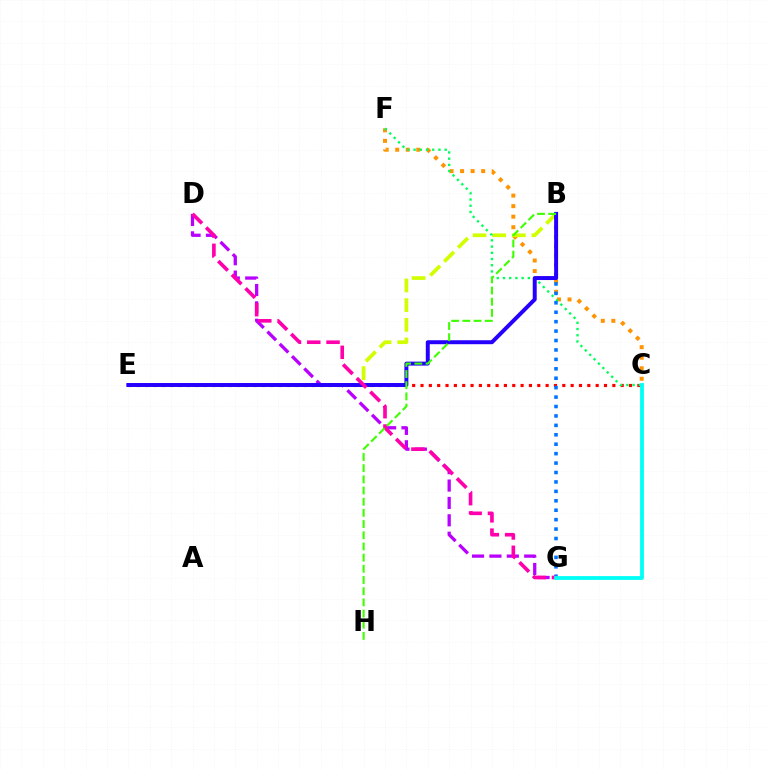{('C', 'F'): [{'color': '#ff9400', 'line_style': 'dotted', 'thickness': 2.86}, {'color': '#00ff5c', 'line_style': 'dotted', 'thickness': 1.69}], ('B', 'E'): [{'color': '#d1ff00', 'line_style': 'dashed', 'thickness': 2.67}, {'color': '#2500ff', 'line_style': 'solid', 'thickness': 2.85}], ('C', 'E'): [{'color': '#ff0000', 'line_style': 'dotted', 'thickness': 2.27}], ('B', 'G'): [{'color': '#0074ff', 'line_style': 'dotted', 'thickness': 2.56}], ('D', 'G'): [{'color': '#b900ff', 'line_style': 'dashed', 'thickness': 2.36}, {'color': '#ff00ac', 'line_style': 'dashed', 'thickness': 2.62}], ('B', 'H'): [{'color': '#3dff00', 'line_style': 'dashed', 'thickness': 1.52}], ('C', 'G'): [{'color': '#00fff6', 'line_style': 'solid', 'thickness': 2.74}]}